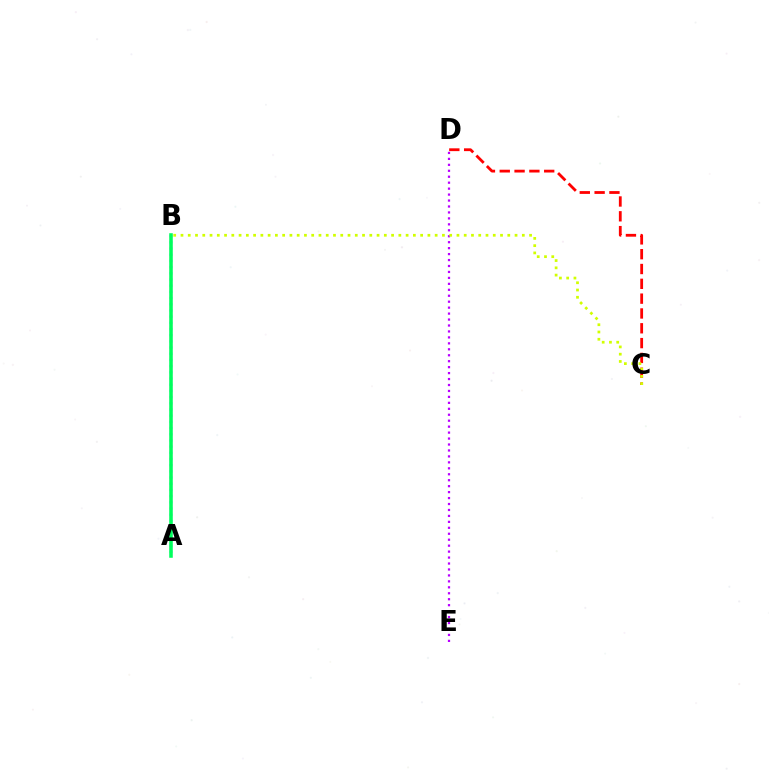{('C', 'D'): [{'color': '#ff0000', 'line_style': 'dashed', 'thickness': 2.01}], ('D', 'E'): [{'color': '#b900ff', 'line_style': 'dotted', 'thickness': 1.62}], ('B', 'C'): [{'color': '#d1ff00', 'line_style': 'dotted', 'thickness': 1.97}], ('A', 'B'): [{'color': '#0074ff', 'line_style': 'dotted', 'thickness': 1.68}, {'color': '#00ff5c', 'line_style': 'solid', 'thickness': 2.56}]}